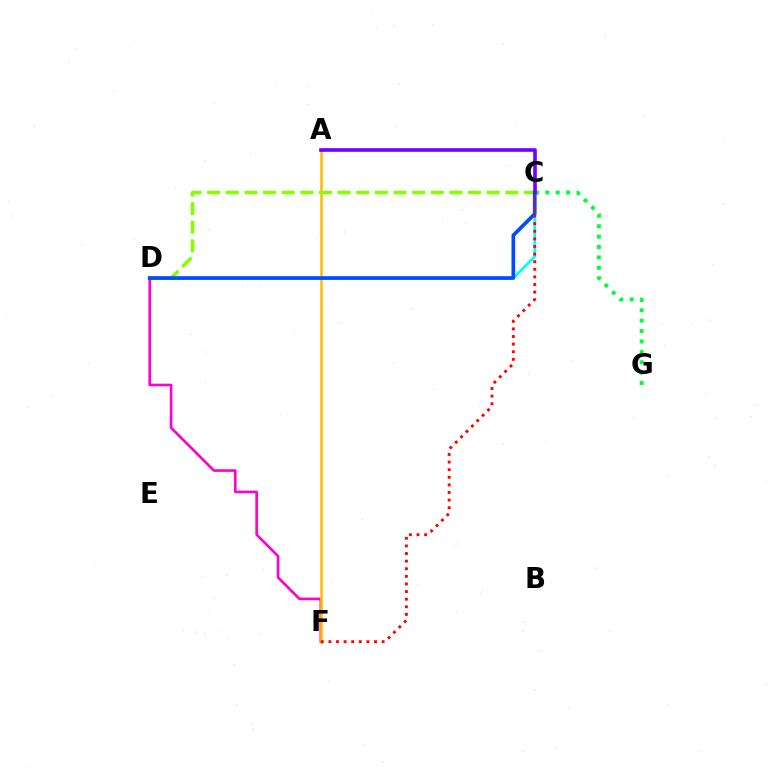{('D', 'F'): [{'color': '#ff00cf', 'line_style': 'solid', 'thickness': 1.91}], ('A', 'F'): [{'color': '#ffbd00', 'line_style': 'solid', 'thickness': 1.87}], ('C', 'D'): [{'color': '#00fff6', 'line_style': 'solid', 'thickness': 1.97}, {'color': '#84ff00', 'line_style': 'dashed', 'thickness': 2.53}, {'color': '#004bff', 'line_style': 'solid', 'thickness': 2.66}], ('C', 'G'): [{'color': '#00ff39', 'line_style': 'dotted', 'thickness': 2.82}], ('C', 'F'): [{'color': '#ff0000', 'line_style': 'dotted', 'thickness': 2.07}], ('A', 'C'): [{'color': '#7200ff', 'line_style': 'solid', 'thickness': 2.62}]}